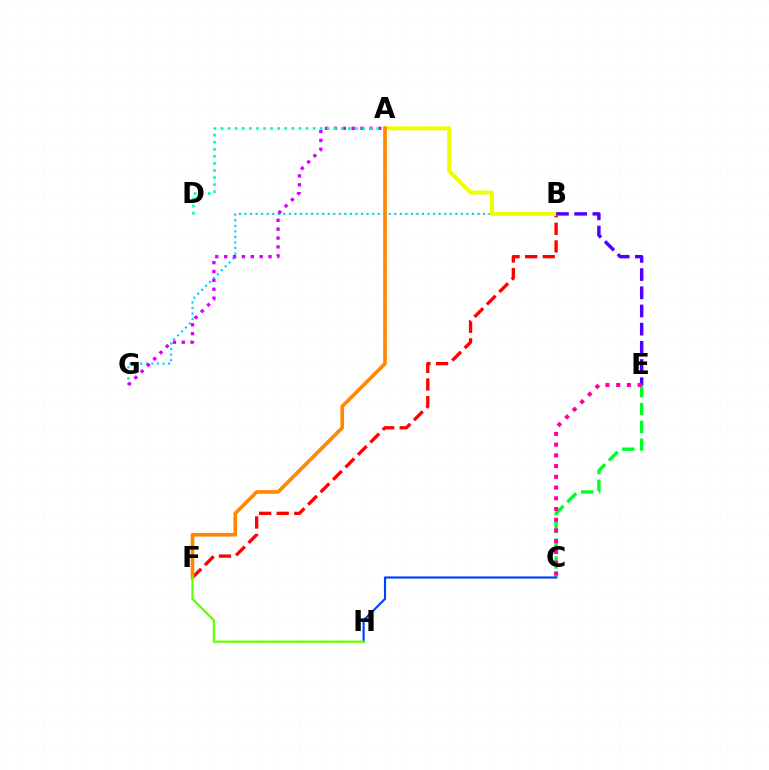{('B', 'G'): [{'color': '#00c7ff', 'line_style': 'dotted', 'thickness': 1.51}], ('A', 'G'): [{'color': '#d600ff', 'line_style': 'dotted', 'thickness': 2.41}], ('C', 'E'): [{'color': '#00ff27', 'line_style': 'dashed', 'thickness': 2.42}, {'color': '#ff00a0', 'line_style': 'dotted', 'thickness': 2.92}], ('B', 'F'): [{'color': '#ff0000', 'line_style': 'dashed', 'thickness': 2.39}], ('A', 'B'): [{'color': '#eeff00', 'line_style': 'solid', 'thickness': 2.88}], ('B', 'E'): [{'color': '#4f00ff', 'line_style': 'dashed', 'thickness': 2.47}], ('C', 'H'): [{'color': '#003fff', 'line_style': 'solid', 'thickness': 1.54}], ('A', 'D'): [{'color': '#00ffaf', 'line_style': 'dotted', 'thickness': 1.92}], ('A', 'F'): [{'color': '#ff8800', 'line_style': 'solid', 'thickness': 2.64}], ('F', 'H'): [{'color': '#66ff00', 'line_style': 'solid', 'thickness': 1.63}]}